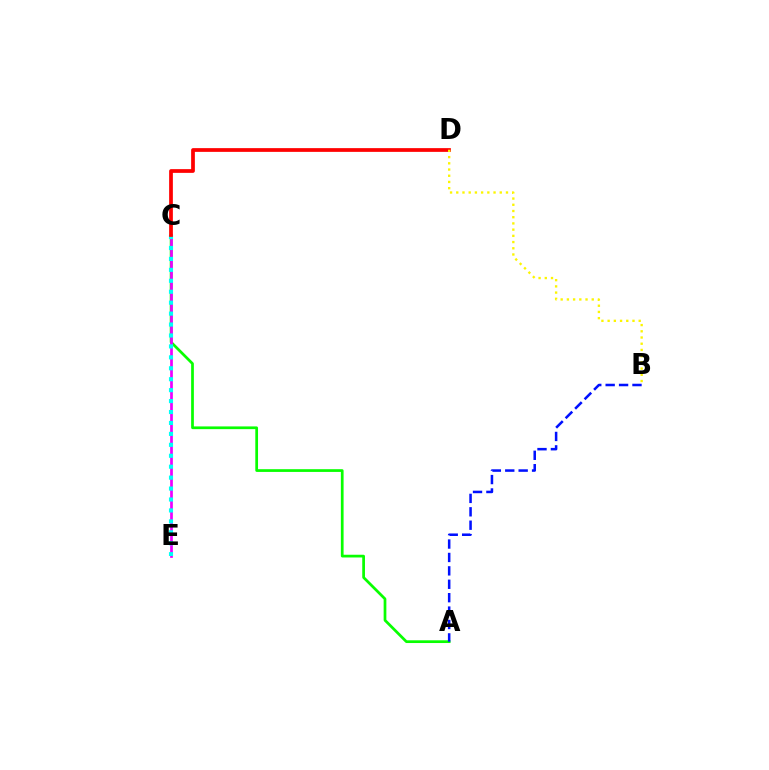{('A', 'C'): [{'color': '#08ff00', 'line_style': 'solid', 'thickness': 1.96}], ('C', 'E'): [{'color': '#ee00ff', 'line_style': 'solid', 'thickness': 1.95}, {'color': '#00fff6', 'line_style': 'dotted', 'thickness': 2.97}], ('C', 'D'): [{'color': '#ff0000', 'line_style': 'solid', 'thickness': 2.69}], ('A', 'B'): [{'color': '#0010ff', 'line_style': 'dashed', 'thickness': 1.82}], ('B', 'D'): [{'color': '#fcf500', 'line_style': 'dotted', 'thickness': 1.69}]}